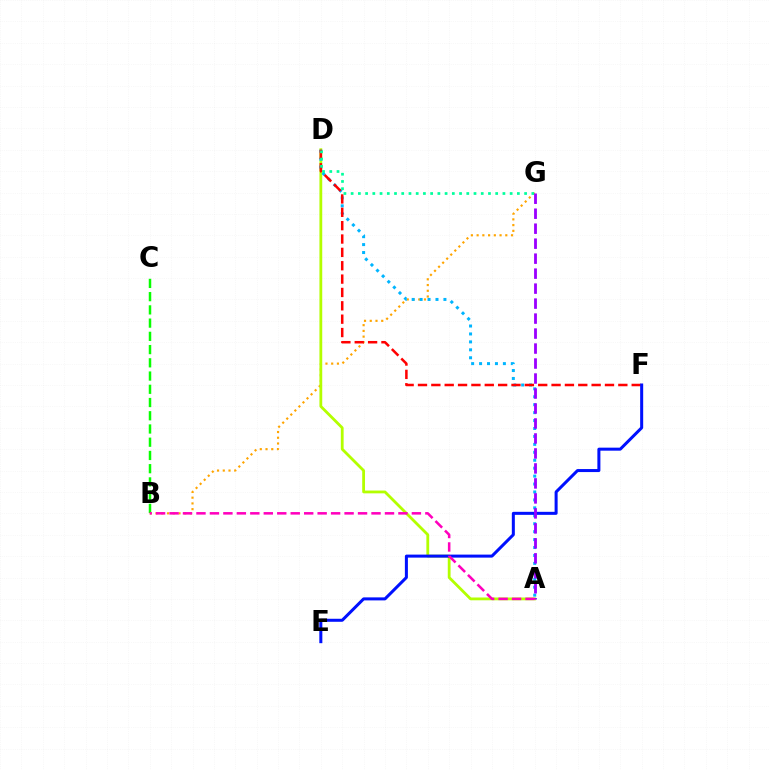{('B', 'G'): [{'color': '#ffa500', 'line_style': 'dotted', 'thickness': 1.56}], ('A', 'D'): [{'color': '#b3ff00', 'line_style': 'solid', 'thickness': 2.02}, {'color': '#00b5ff', 'line_style': 'dotted', 'thickness': 2.16}], ('D', 'F'): [{'color': '#ff0000', 'line_style': 'dashed', 'thickness': 1.81}], ('D', 'G'): [{'color': '#00ff9d', 'line_style': 'dotted', 'thickness': 1.96}], ('B', 'C'): [{'color': '#08ff00', 'line_style': 'dashed', 'thickness': 1.8}], ('E', 'F'): [{'color': '#0010ff', 'line_style': 'solid', 'thickness': 2.17}], ('A', 'G'): [{'color': '#9b00ff', 'line_style': 'dashed', 'thickness': 2.04}], ('A', 'B'): [{'color': '#ff00bd', 'line_style': 'dashed', 'thickness': 1.83}]}